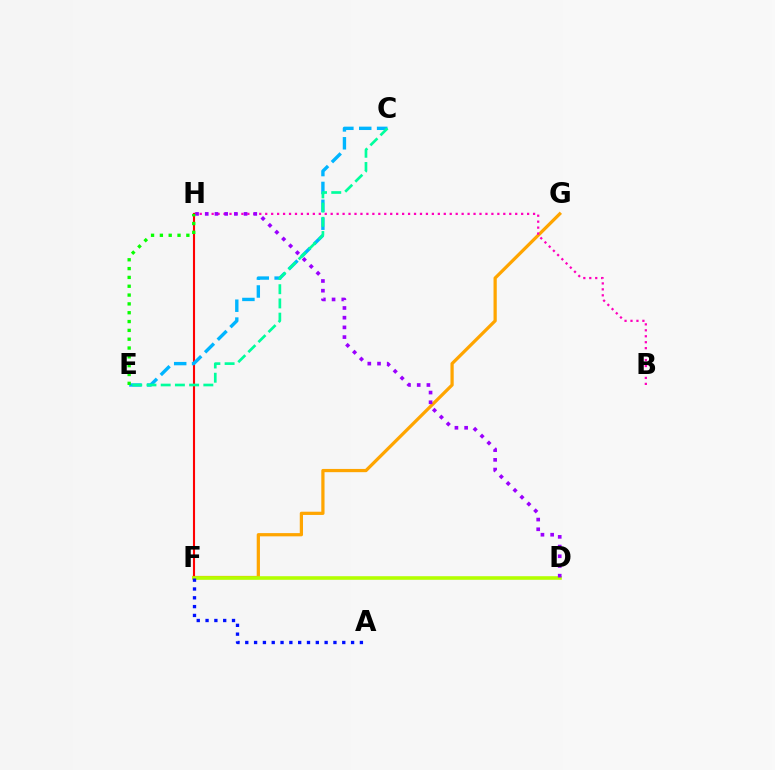{('F', 'G'): [{'color': '#ffa500', 'line_style': 'solid', 'thickness': 2.33}], ('B', 'H'): [{'color': '#ff00bd', 'line_style': 'dotted', 'thickness': 1.62}], ('F', 'H'): [{'color': '#ff0000', 'line_style': 'solid', 'thickness': 1.51}], ('D', 'F'): [{'color': '#b3ff00', 'line_style': 'solid', 'thickness': 2.59}], ('C', 'E'): [{'color': '#00b5ff', 'line_style': 'dashed', 'thickness': 2.43}, {'color': '#00ff9d', 'line_style': 'dashed', 'thickness': 1.93}], ('D', 'H'): [{'color': '#9b00ff', 'line_style': 'dotted', 'thickness': 2.64}], ('E', 'H'): [{'color': '#08ff00', 'line_style': 'dotted', 'thickness': 2.4}], ('A', 'F'): [{'color': '#0010ff', 'line_style': 'dotted', 'thickness': 2.4}]}